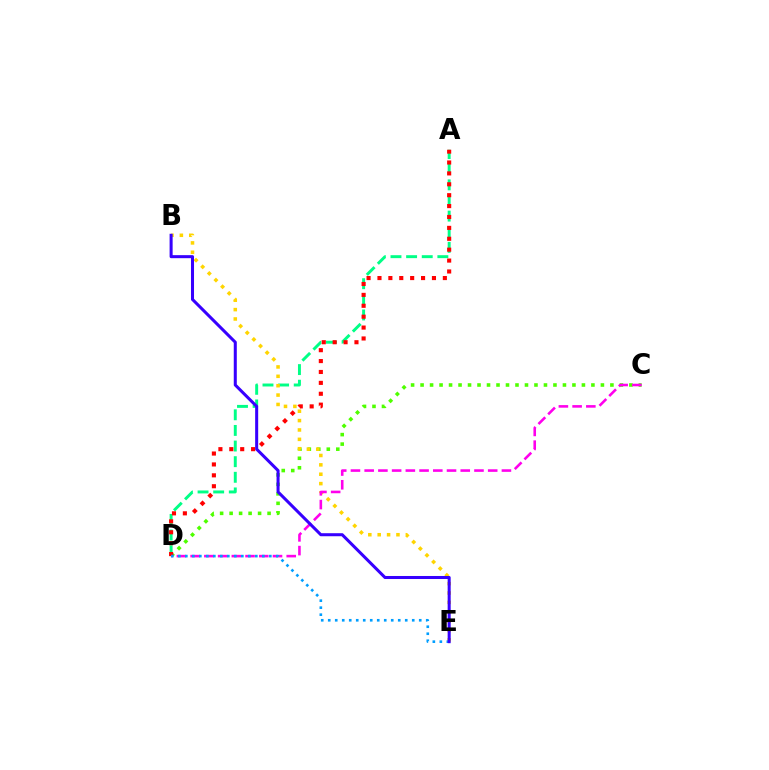{('C', 'D'): [{'color': '#4fff00', 'line_style': 'dotted', 'thickness': 2.58}, {'color': '#ff00ed', 'line_style': 'dashed', 'thickness': 1.86}], ('A', 'D'): [{'color': '#00ff86', 'line_style': 'dashed', 'thickness': 2.12}, {'color': '#ff0000', 'line_style': 'dotted', 'thickness': 2.96}], ('B', 'E'): [{'color': '#ffd500', 'line_style': 'dotted', 'thickness': 2.55}, {'color': '#3700ff', 'line_style': 'solid', 'thickness': 2.18}], ('D', 'E'): [{'color': '#009eff', 'line_style': 'dotted', 'thickness': 1.9}]}